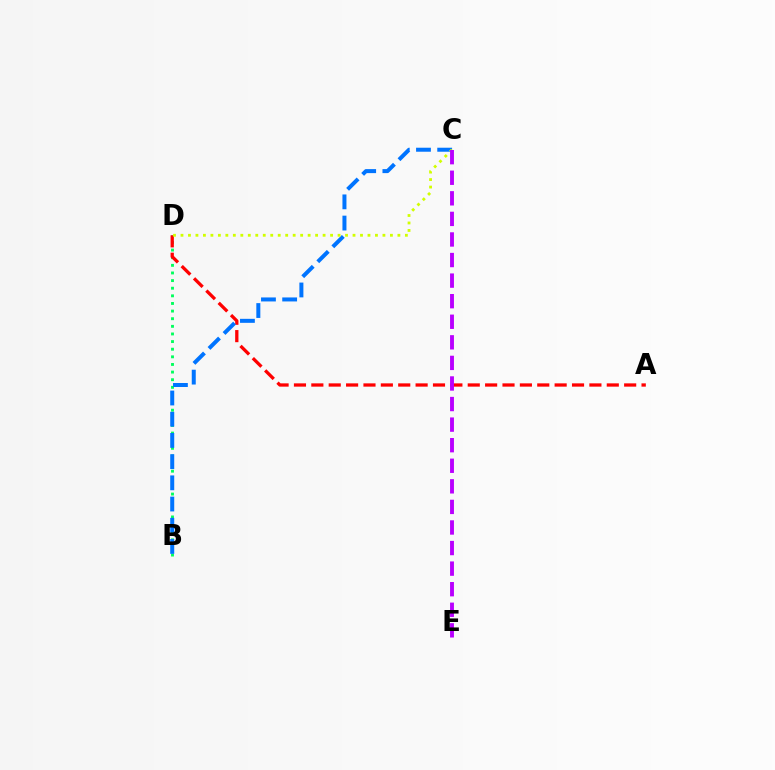{('B', 'D'): [{'color': '#00ff5c', 'line_style': 'dotted', 'thickness': 2.07}], ('A', 'D'): [{'color': '#ff0000', 'line_style': 'dashed', 'thickness': 2.36}], ('B', 'C'): [{'color': '#0074ff', 'line_style': 'dashed', 'thickness': 2.88}], ('C', 'D'): [{'color': '#d1ff00', 'line_style': 'dotted', 'thickness': 2.03}], ('C', 'E'): [{'color': '#b900ff', 'line_style': 'dashed', 'thickness': 2.79}]}